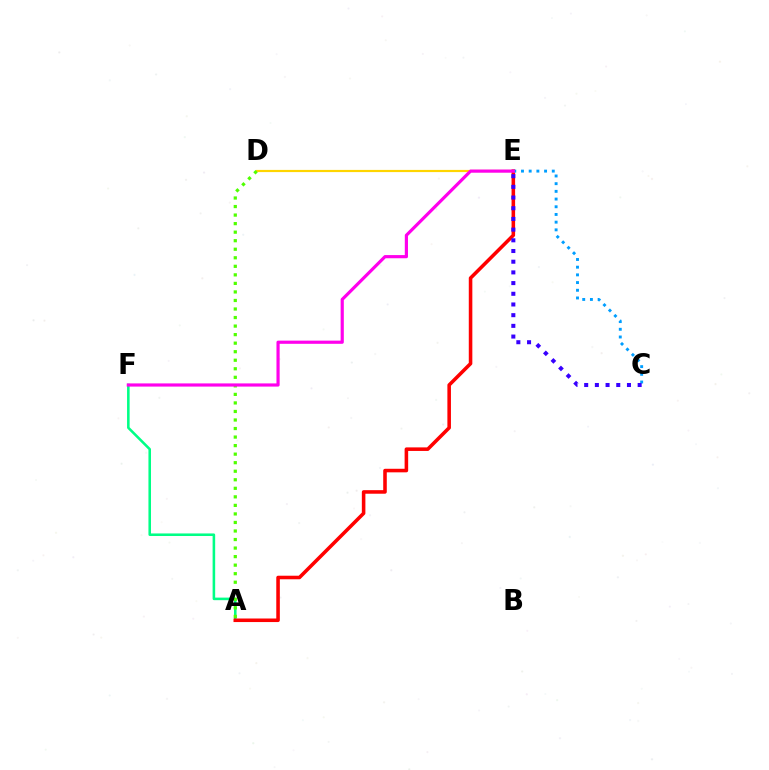{('A', 'F'): [{'color': '#00ff86', 'line_style': 'solid', 'thickness': 1.85}], ('A', 'E'): [{'color': '#ff0000', 'line_style': 'solid', 'thickness': 2.56}], ('D', 'E'): [{'color': '#ffd500', 'line_style': 'solid', 'thickness': 1.57}], ('A', 'D'): [{'color': '#4fff00', 'line_style': 'dotted', 'thickness': 2.32}], ('C', 'E'): [{'color': '#009eff', 'line_style': 'dotted', 'thickness': 2.09}, {'color': '#3700ff', 'line_style': 'dotted', 'thickness': 2.91}], ('E', 'F'): [{'color': '#ff00ed', 'line_style': 'solid', 'thickness': 2.29}]}